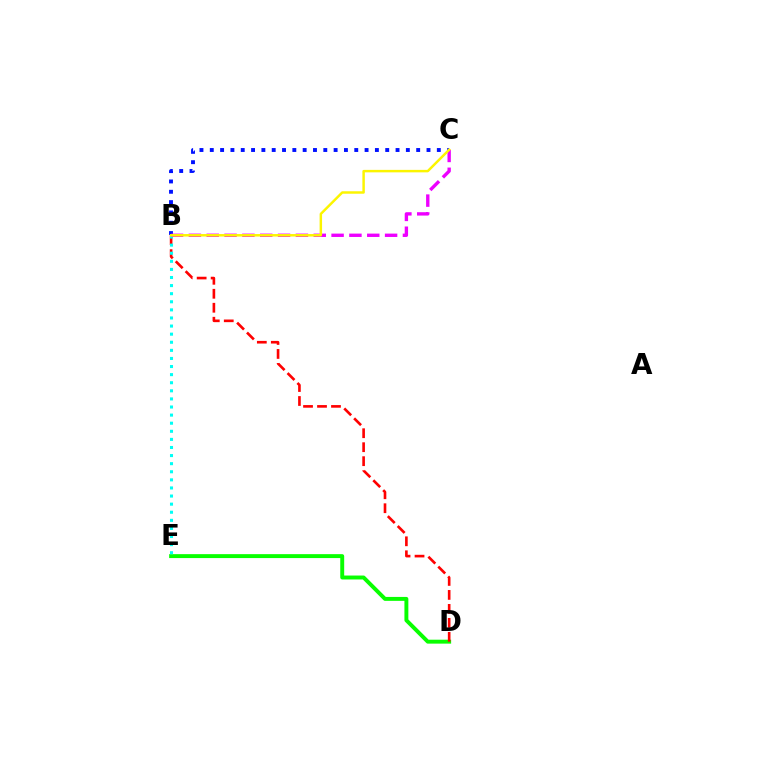{('B', 'C'): [{'color': '#0010ff', 'line_style': 'dotted', 'thickness': 2.8}, {'color': '#ee00ff', 'line_style': 'dashed', 'thickness': 2.42}, {'color': '#fcf500', 'line_style': 'solid', 'thickness': 1.77}], ('D', 'E'): [{'color': '#08ff00', 'line_style': 'solid', 'thickness': 2.83}], ('B', 'D'): [{'color': '#ff0000', 'line_style': 'dashed', 'thickness': 1.9}], ('B', 'E'): [{'color': '#00fff6', 'line_style': 'dotted', 'thickness': 2.2}]}